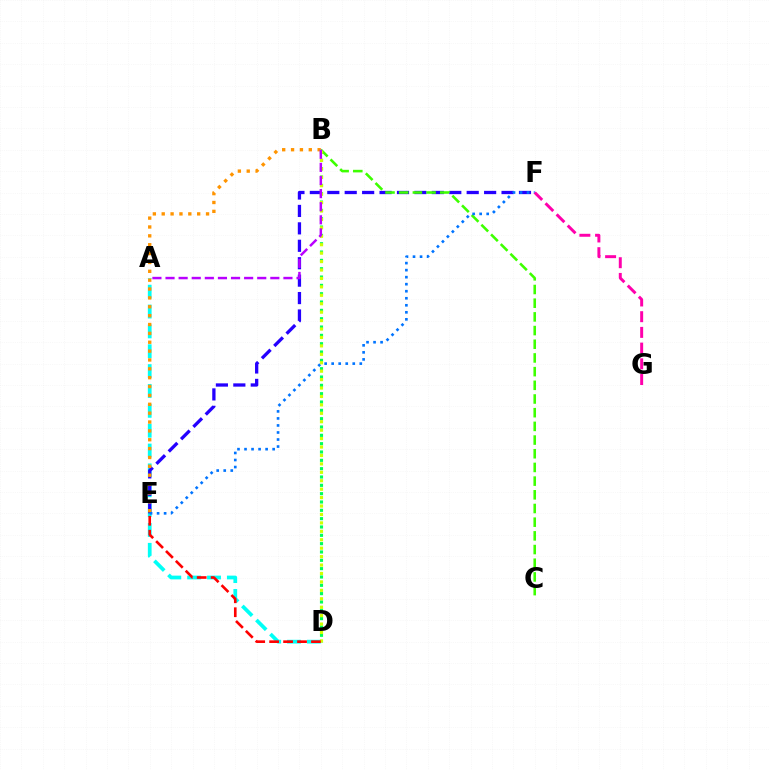{('B', 'D'): [{'color': '#00ff5c', 'line_style': 'dotted', 'thickness': 2.26}, {'color': '#d1ff00', 'line_style': 'dotted', 'thickness': 2.29}], ('A', 'D'): [{'color': '#00fff6', 'line_style': 'dashed', 'thickness': 2.7}], ('E', 'F'): [{'color': '#2500ff', 'line_style': 'dashed', 'thickness': 2.37}, {'color': '#0074ff', 'line_style': 'dotted', 'thickness': 1.91}], ('B', 'C'): [{'color': '#3dff00', 'line_style': 'dashed', 'thickness': 1.86}], ('B', 'E'): [{'color': '#ff9400', 'line_style': 'dotted', 'thickness': 2.41}], ('A', 'B'): [{'color': '#b900ff', 'line_style': 'dashed', 'thickness': 1.78}], ('D', 'E'): [{'color': '#ff0000', 'line_style': 'dashed', 'thickness': 1.89}], ('F', 'G'): [{'color': '#ff00ac', 'line_style': 'dashed', 'thickness': 2.13}]}